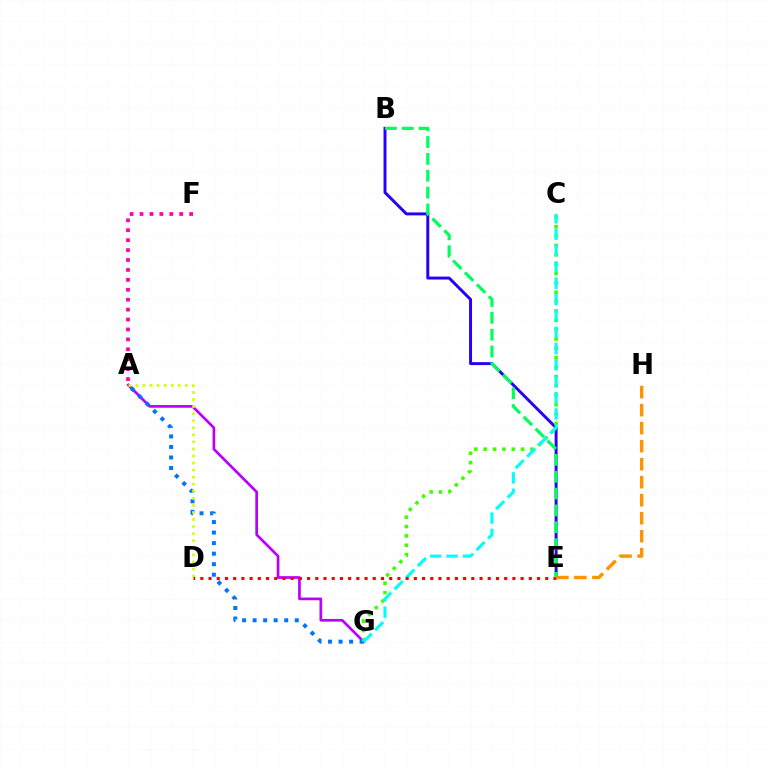{('B', 'E'): [{'color': '#2500ff', 'line_style': 'solid', 'thickness': 2.12}, {'color': '#00ff5c', 'line_style': 'dashed', 'thickness': 2.29}], ('A', 'G'): [{'color': '#b900ff', 'line_style': 'solid', 'thickness': 1.93}, {'color': '#0074ff', 'line_style': 'dotted', 'thickness': 2.86}], ('C', 'G'): [{'color': '#3dff00', 'line_style': 'dotted', 'thickness': 2.54}, {'color': '#00fff6', 'line_style': 'dashed', 'thickness': 2.22}], ('A', 'F'): [{'color': '#ff00ac', 'line_style': 'dotted', 'thickness': 2.7}], ('A', 'D'): [{'color': '#d1ff00', 'line_style': 'dotted', 'thickness': 1.92}], ('D', 'E'): [{'color': '#ff0000', 'line_style': 'dotted', 'thickness': 2.23}], ('E', 'H'): [{'color': '#ff9400', 'line_style': 'dashed', 'thickness': 2.45}]}